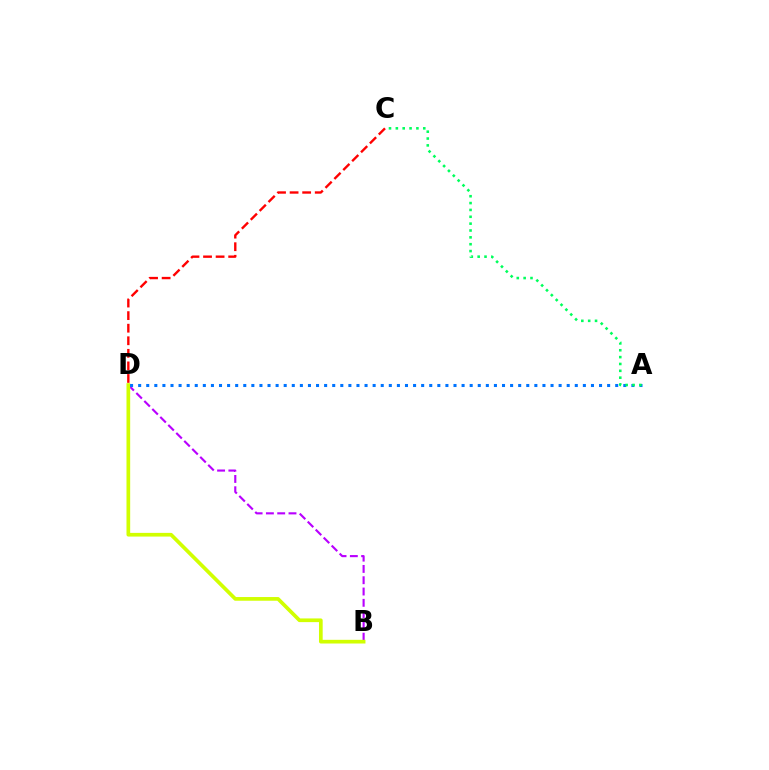{('B', 'D'): [{'color': '#b900ff', 'line_style': 'dashed', 'thickness': 1.53}, {'color': '#d1ff00', 'line_style': 'solid', 'thickness': 2.66}], ('A', 'D'): [{'color': '#0074ff', 'line_style': 'dotted', 'thickness': 2.2}], ('C', 'D'): [{'color': '#ff0000', 'line_style': 'dashed', 'thickness': 1.71}], ('A', 'C'): [{'color': '#00ff5c', 'line_style': 'dotted', 'thickness': 1.86}]}